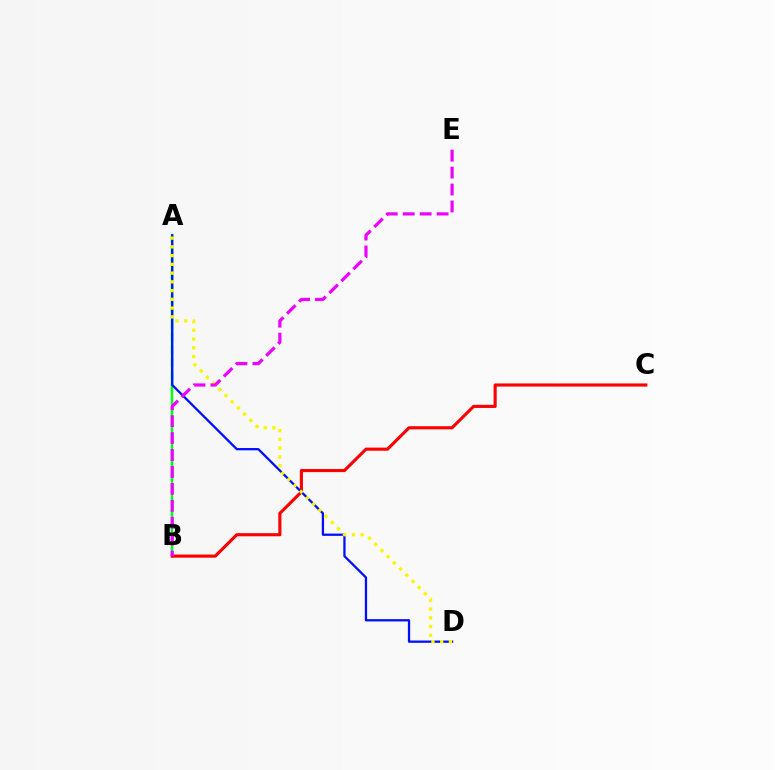{('A', 'B'): [{'color': '#00fff6', 'line_style': 'dashed', 'thickness': 1.71}, {'color': '#08ff00', 'line_style': 'solid', 'thickness': 1.67}], ('B', 'C'): [{'color': '#ff0000', 'line_style': 'solid', 'thickness': 2.26}], ('A', 'D'): [{'color': '#0010ff', 'line_style': 'solid', 'thickness': 1.65}, {'color': '#fcf500', 'line_style': 'dotted', 'thickness': 2.38}], ('B', 'E'): [{'color': '#ee00ff', 'line_style': 'dashed', 'thickness': 2.3}]}